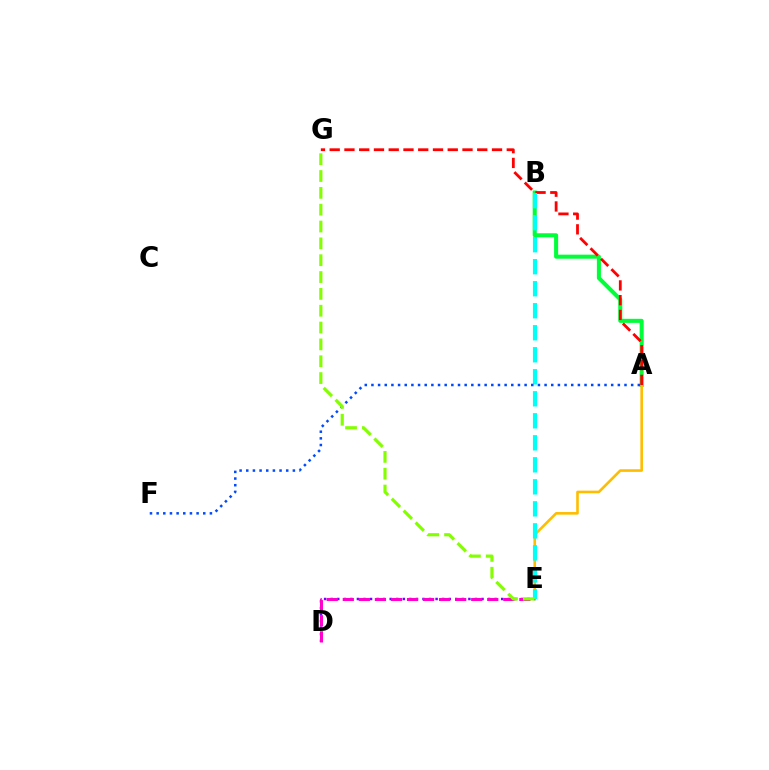{('A', 'B'): [{'color': '#00ff39', 'line_style': 'solid', 'thickness': 2.91}], ('A', 'E'): [{'color': '#ffbd00', 'line_style': 'solid', 'thickness': 1.88}], ('A', 'G'): [{'color': '#ff0000', 'line_style': 'dashed', 'thickness': 2.0}], ('D', 'E'): [{'color': '#7200ff', 'line_style': 'dotted', 'thickness': 1.78}, {'color': '#ff00cf', 'line_style': 'dashed', 'thickness': 2.18}], ('B', 'E'): [{'color': '#00fff6', 'line_style': 'dashed', 'thickness': 2.99}], ('A', 'F'): [{'color': '#004bff', 'line_style': 'dotted', 'thickness': 1.81}], ('E', 'G'): [{'color': '#84ff00', 'line_style': 'dashed', 'thickness': 2.29}]}